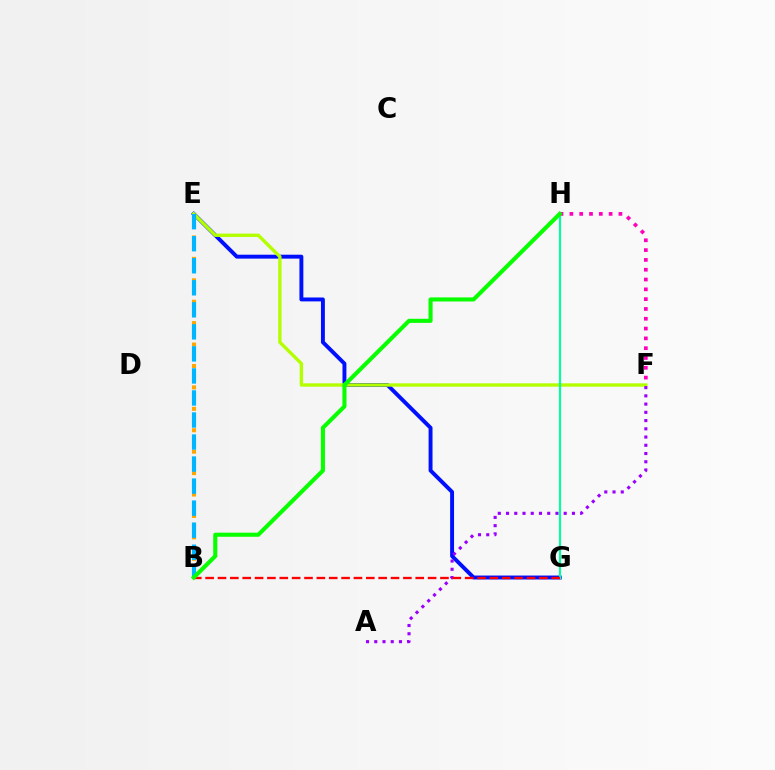{('E', 'G'): [{'color': '#0010ff', 'line_style': 'solid', 'thickness': 2.82}], ('E', 'F'): [{'color': '#b3ff00', 'line_style': 'solid', 'thickness': 2.42}], ('G', 'H'): [{'color': '#00ff9d', 'line_style': 'solid', 'thickness': 1.53}], ('B', 'E'): [{'color': '#ffa500', 'line_style': 'dotted', 'thickness': 2.91}, {'color': '#00b5ff', 'line_style': 'dashed', 'thickness': 2.99}], ('A', 'F'): [{'color': '#9b00ff', 'line_style': 'dotted', 'thickness': 2.24}], ('F', 'H'): [{'color': '#ff00bd', 'line_style': 'dotted', 'thickness': 2.67}], ('B', 'G'): [{'color': '#ff0000', 'line_style': 'dashed', 'thickness': 1.68}], ('B', 'H'): [{'color': '#08ff00', 'line_style': 'solid', 'thickness': 2.94}]}